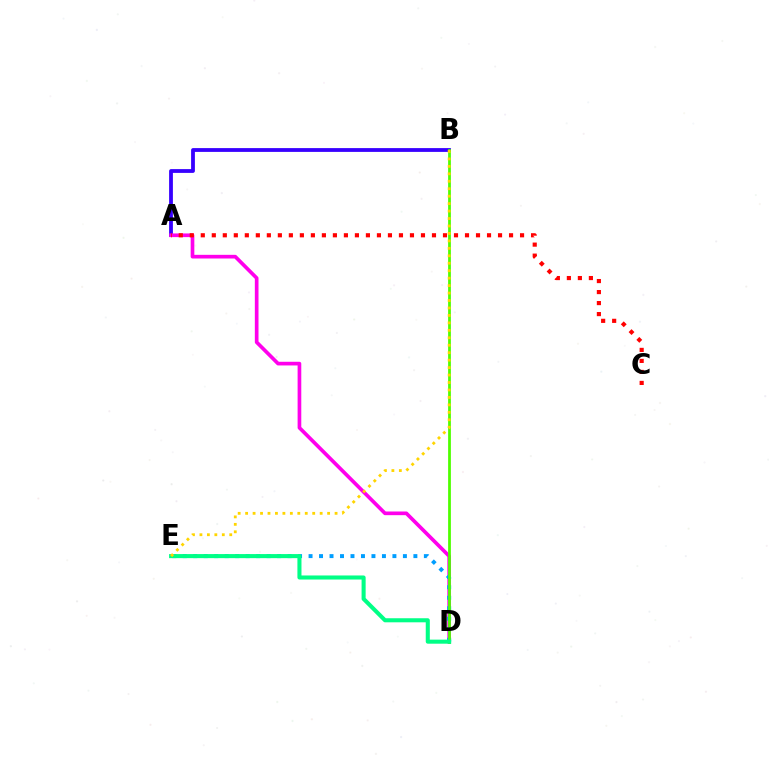{('A', 'B'): [{'color': '#3700ff', 'line_style': 'solid', 'thickness': 2.73}], ('A', 'D'): [{'color': '#ff00ed', 'line_style': 'solid', 'thickness': 2.64}], ('A', 'C'): [{'color': '#ff0000', 'line_style': 'dotted', 'thickness': 2.99}], ('D', 'E'): [{'color': '#009eff', 'line_style': 'dotted', 'thickness': 2.85}, {'color': '#00ff86', 'line_style': 'solid', 'thickness': 2.92}], ('B', 'D'): [{'color': '#4fff00', 'line_style': 'solid', 'thickness': 2.0}], ('B', 'E'): [{'color': '#ffd500', 'line_style': 'dotted', 'thickness': 2.03}]}